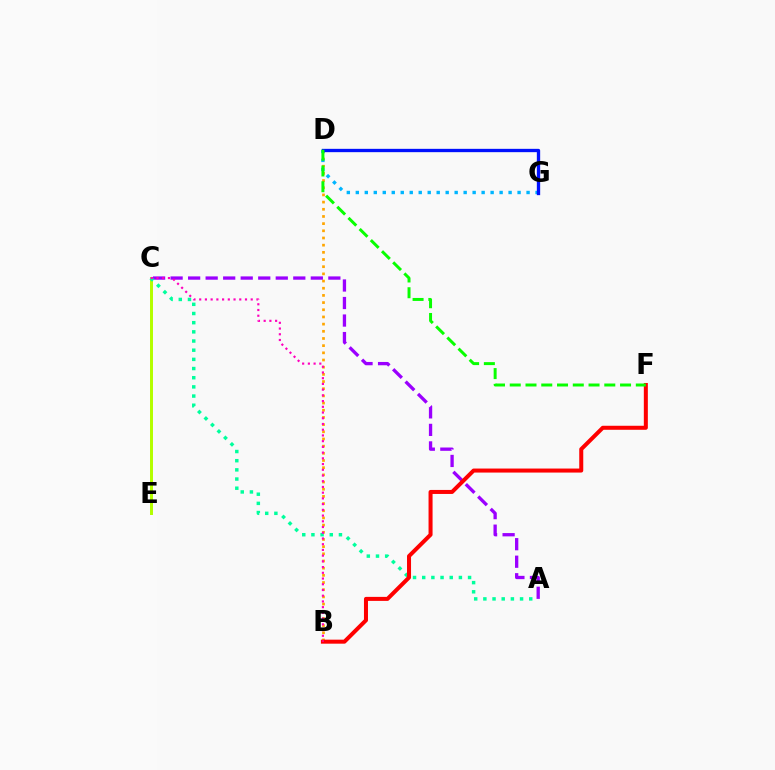{('C', 'E'): [{'color': '#b3ff00', 'line_style': 'solid', 'thickness': 2.14}], ('B', 'D'): [{'color': '#ffa500', 'line_style': 'dotted', 'thickness': 1.95}], ('A', 'C'): [{'color': '#9b00ff', 'line_style': 'dashed', 'thickness': 2.38}, {'color': '#00ff9d', 'line_style': 'dotted', 'thickness': 2.49}], ('B', 'F'): [{'color': '#ff0000', 'line_style': 'solid', 'thickness': 2.89}], ('B', 'C'): [{'color': '#ff00bd', 'line_style': 'dotted', 'thickness': 1.56}], ('D', 'G'): [{'color': '#00b5ff', 'line_style': 'dotted', 'thickness': 2.44}, {'color': '#0010ff', 'line_style': 'solid', 'thickness': 2.39}], ('D', 'F'): [{'color': '#08ff00', 'line_style': 'dashed', 'thickness': 2.14}]}